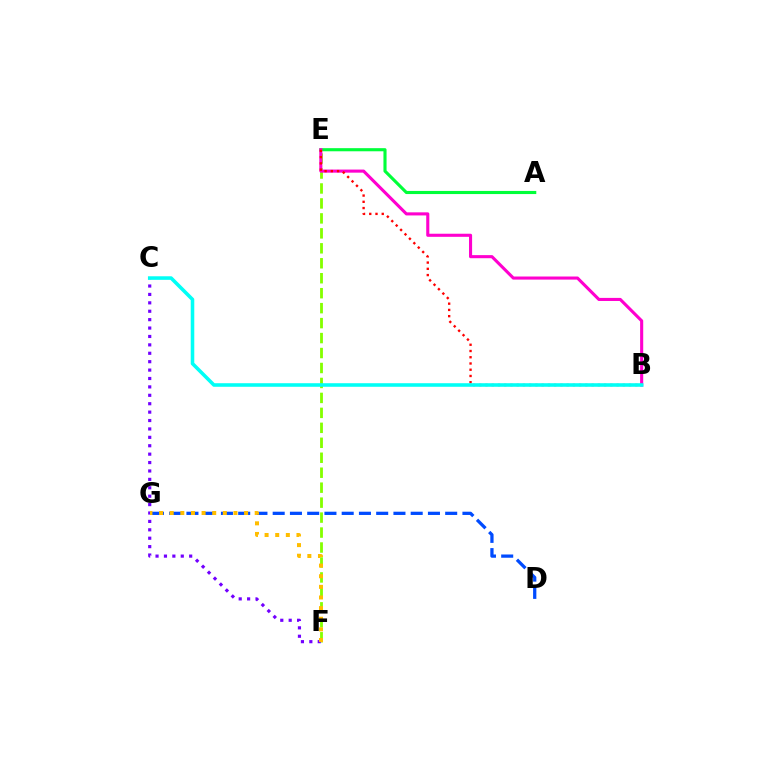{('D', 'G'): [{'color': '#004bff', 'line_style': 'dashed', 'thickness': 2.34}], ('A', 'E'): [{'color': '#00ff39', 'line_style': 'solid', 'thickness': 2.25}], ('E', 'F'): [{'color': '#84ff00', 'line_style': 'dashed', 'thickness': 2.03}], ('C', 'F'): [{'color': '#7200ff', 'line_style': 'dotted', 'thickness': 2.28}], ('B', 'E'): [{'color': '#ff00cf', 'line_style': 'solid', 'thickness': 2.23}, {'color': '#ff0000', 'line_style': 'dotted', 'thickness': 1.7}], ('B', 'C'): [{'color': '#00fff6', 'line_style': 'solid', 'thickness': 2.57}], ('F', 'G'): [{'color': '#ffbd00', 'line_style': 'dotted', 'thickness': 2.89}]}